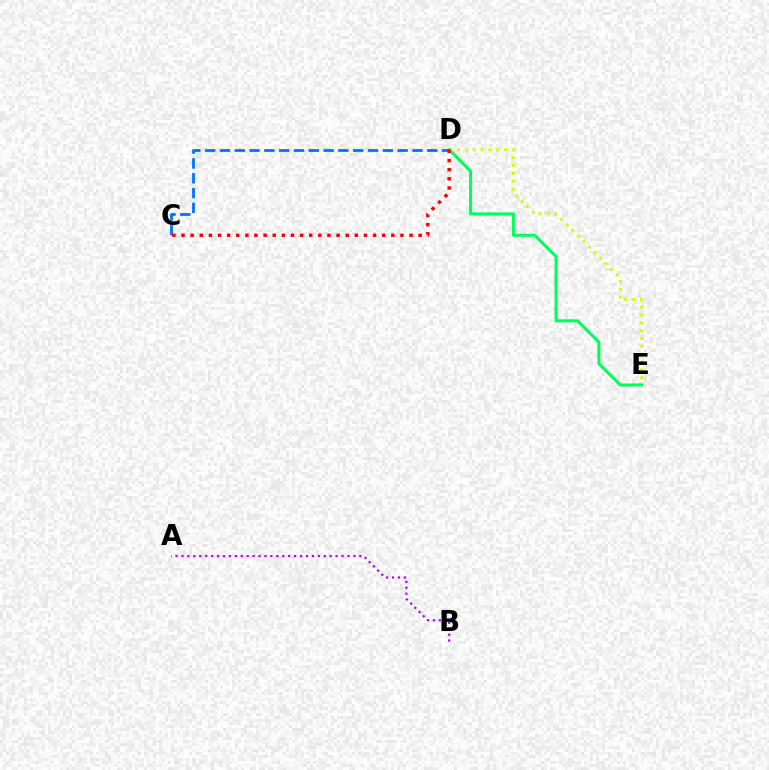{('D', 'E'): [{'color': '#d1ff00', 'line_style': 'dotted', 'thickness': 2.13}, {'color': '#00ff5c', 'line_style': 'solid', 'thickness': 2.21}], ('C', 'D'): [{'color': '#0074ff', 'line_style': 'dashed', 'thickness': 2.01}, {'color': '#ff0000', 'line_style': 'dotted', 'thickness': 2.48}], ('A', 'B'): [{'color': '#b900ff', 'line_style': 'dotted', 'thickness': 1.61}]}